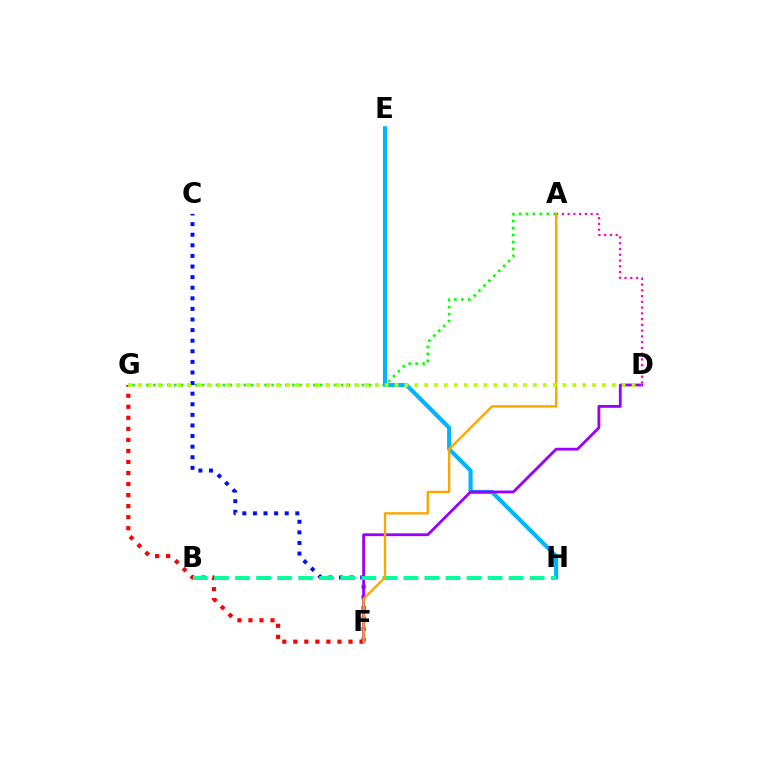{('A', 'G'): [{'color': '#08ff00', 'line_style': 'dotted', 'thickness': 1.89}], ('A', 'D'): [{'color': '#ff00bd', 'line_style': 'dotted', 'thickness': 1.56}], ('F', 'G'): [{'color': '#ff0000', 'line_style': 'dotted', 'thickness': 3.0}], ('C', 'F'): [{'color': '#0010ff', 'line_style': 'dotted', 'thickness': 2.88}], ('E', 'H'): [{'color': '#00b5ff', 'line_style': 'solid', 'thickness': 2.96}], ('D', 'F'): [{'color': '#9b00ff', 'line_style': 'solid', 'thickness': 2.03}], ('B', 'H'): [{'color': '#00ff9d', 'line_style': 'dashed', 'thickness': 2.86}], ('A', 'F'): [{'color': '#ffa500', 'line_style': 'solid', 'thickness': 1.7}], ('D', 'G'): [{'color': '#b3ff00', 'line_style': 'dotted', 'thickness': 2.68}]}